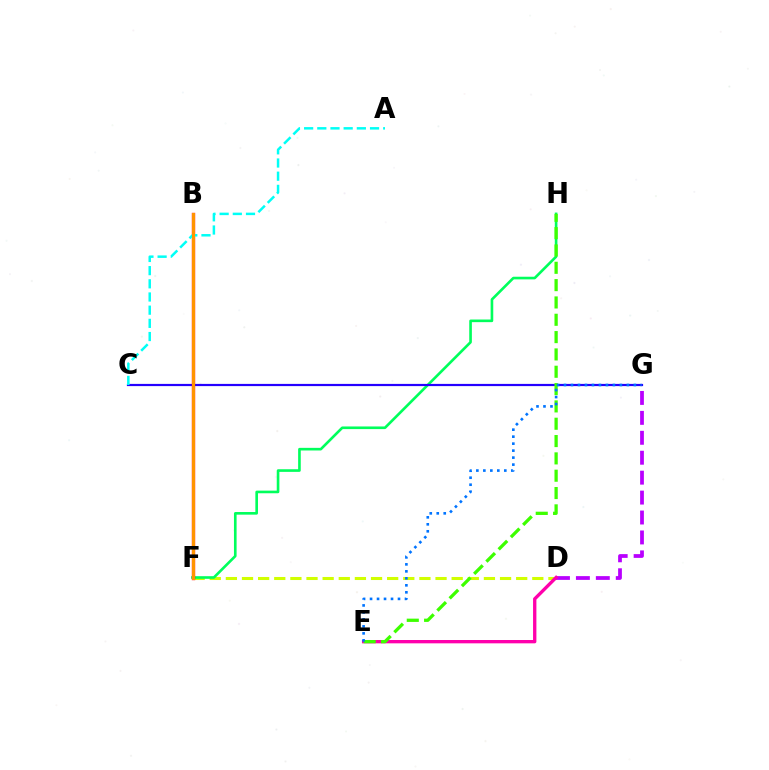{('D', 'F'): [{'color': '#d1ff00', 'line_style': 'dashed', 'thickness': 2.19}], ('F', 'H'): [{'color': '#00ff5c', 'line_style': 'solid', 'thickness': 1.89}], ('C', 'G'): [{'color': '#2500ff', 'line_style': 'solid', 'thickness': 1.58}], ('D', 'G'): [{'color': '#b900ff', 'line_style': 'dashed', 'thickness': 2.71}], ('D', 'E'): [{'color': '#ff00ac', 'line_style': 'solid', 'thickness': 2.4}], ('B', 'F'): [{'color': '#ff0000', 'line_style': 'solid', 'thickness': 2.41}, {'color': '#ff9400', 'line_style': 'solid', 'thickness': 2.17}], ('A', 'C'): [{'color': '#00fff6', 'line_style': 'dashed', 'thickness': 1.79}], ('E', 'H'): [{'color': '#3dff00', 'line_style': 'dashed', 'thickness': 2.35}], ('E', 'G'): [{'color': '#0074ff', 'line_style': 'dotted', 'thickness': 1.9}]}